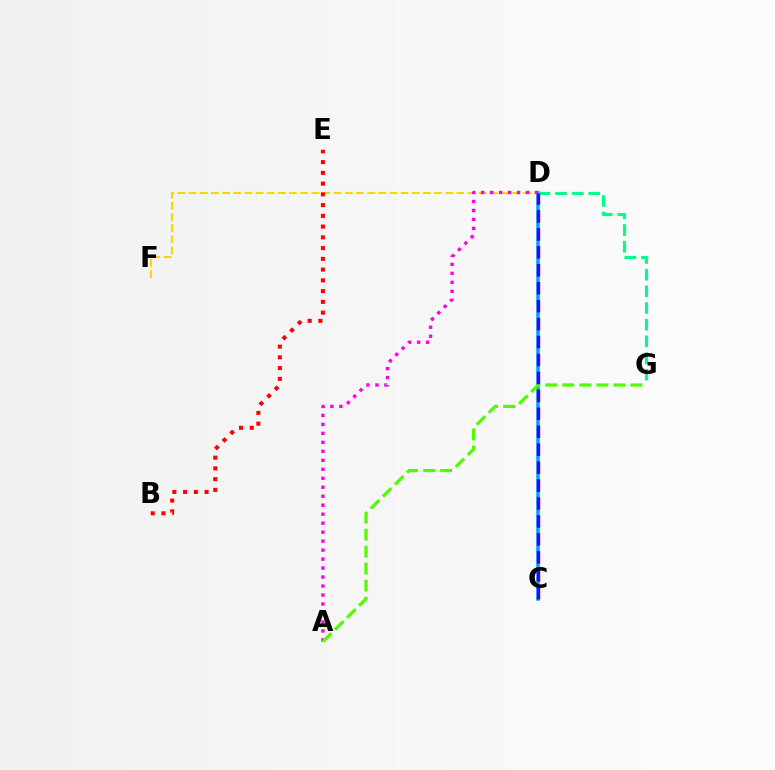{('C', 'D'): [{'color': '#009eff', 'line_style': 'solid', 'thickness': 2.52}, {'color': '#3700ff', 'line_style': 'dashed', 'thickness': 2.44}], ('D', 'G'): [{'color': '#00ff86', 'line_style': 'dashed', 'thickness': 2.26}], ('D', 'F'): [{'color': '#ffd500', 'line_style': 'dashed', 'thickness': 1.52}], ('B', 'E'): [{'color': '#ff0000', 'line_style': 'dotted', 'thickness': 2.92}], ('A', 'D'): [{'color': '#ff00ed', 'line_style': 'dotted', 'thickness': 2.44}], ('A', 'G'): [{'color': '#4fff00', 'line_style': 'dashed', 'thickness': 2.31}]}